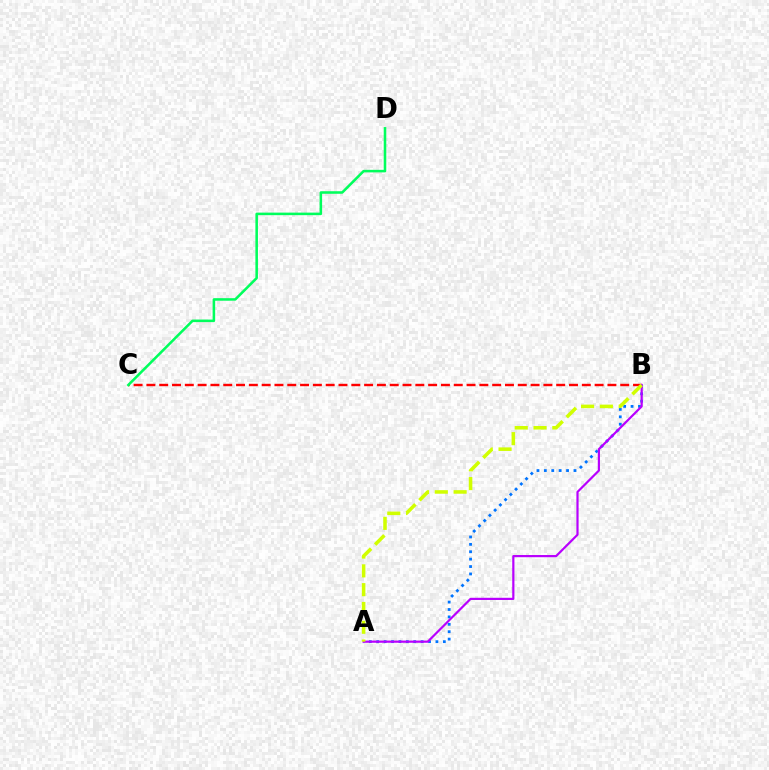{('A', 'B'): [{'color': '#0074ff', 'line_style': 'dotted', 'thickness': 2.01}, {'color': '#b900ff', 'line_style': 'solid', 'thickness': 1.58}, {'color': '#d1ff00', 'line_style': 'dashed', 'thickness': 2.55}], ('B', 'C'): [{'color': '#ff0000', 'line_style': 'dashed', 'thickness': 1.74}], ('C', 'D'): [{'color': '#00ff5c', 'line_style': 'solid', 'thickness': 1.84}]}